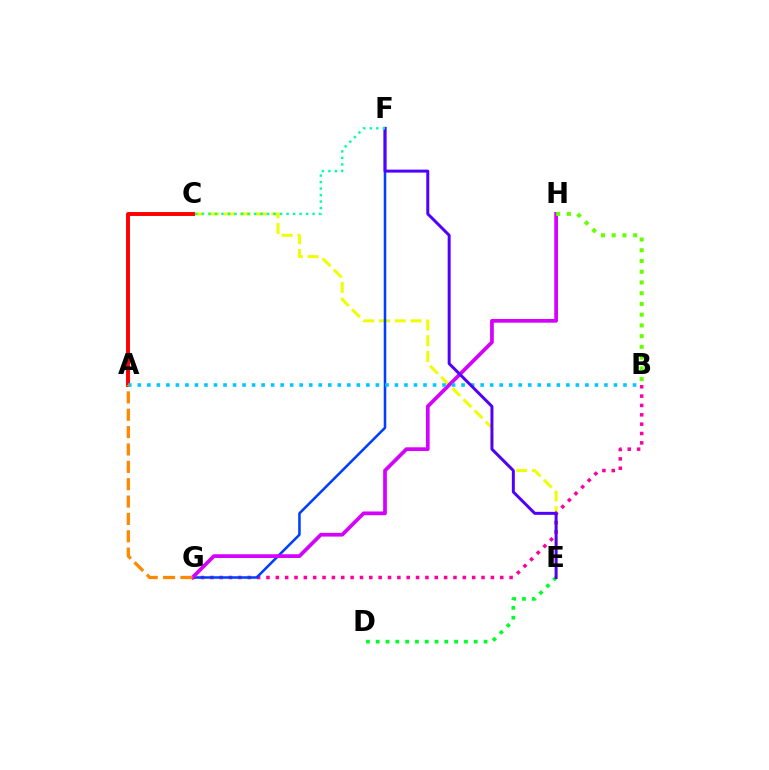{('C', 'E'): [{'color': '#eeff00', 'line_style': 'dashed', 'thickness': 2.14}], ('B', 'G'): [{'color': '#ff00a0', 'line_style': 'dotted', 'thickness': 2.54}], ('F', 'G'): [{'color': '#003fff', 'line_style': 'solid', 'thickness': 1.83}], ('A', 'C'): [{'color': '#ff0000', 'line_style': 'solid', 'thickness': 2.83}], ('G', 'H'): [{'color': '#d600ff', 'line_style': 'solid', 'thickness': 2.67}], ('D', 'E'): [{'color': '#00ff27', 'line_style': 'dotted', 'thickness': 2.66}], ('A', 'B'): [{'color': '#00c7ff', 'line_style': 'dotted', 'thickness': 2.59}], ('E', 'F'): [{'color': '#4f00ff', 'line_style': 'solid', 'thickness': 2.14}], ('A', 'G'): [{'color': '#ff8800', 'line_style': 'dashed', 'thickness': 2.36}], ('C', 'F'): [{'color': '#00ffaf', 'line_style': 'dotted', 'thickness': 1.77}], ('B', 'H'): [{'color': '#66ff00', 'line_style': 'dotted', 'thickness': 2.92}]}